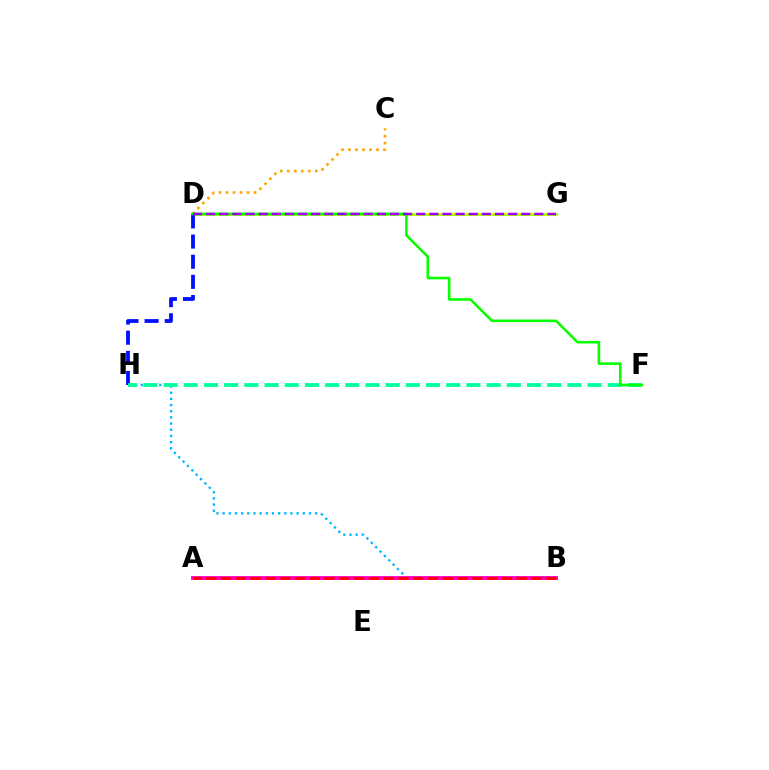{('D', 'G'): [{'color': '#b3ff00', 'line_style': 'solid', 'thickness': 2.19}, {'color': '#9b00ff', 'line_style': 'dashed', 'thickness': 1.78}], ('C', 'D'): [{'color': '#ffa500', 'line_style': 'dotted', 'thickness': 1.9}], ('B', 'H'): [{'color': '#00b5ff', 'line_style': 'dotted', 'thickness': 1.68}], ('A', 'B'): [{'color': '#ff00bd', 'line_style': 'solid', 'thickness': 2.77}, {'color': '#ff0000', 'line_style': 'dashed', 'thickness': 2.01}], ('D', 'H'): [{'color': '#0010ff', 'line_style': 'dashed', 'thickness': 2.74}], ('F', 'H'): [{'color': '#00ff9d', 'line_style': 'dashed', 'thickness': 2.74}], ('D', 'F'): [{'color': '#08ff00', 'line_style': 'solid', 'thickness': 1.86}]}